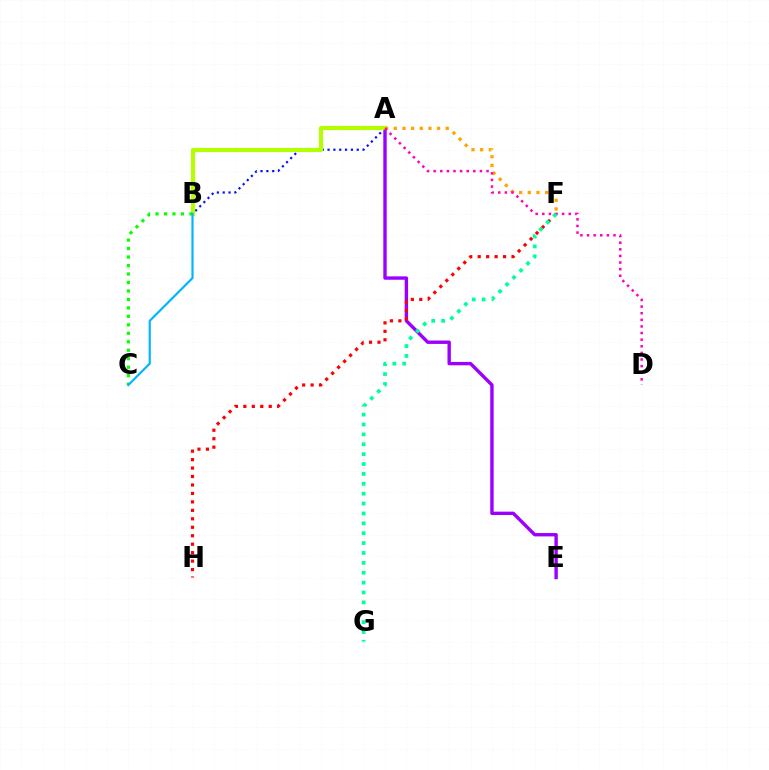{('A', 'B'): [{'color': '#0010ff', 'line_style': 'dotted', 'thickness': 1.59}, {'color': '#b3ff00', 'line_style': 'solid', 'thickness': 2.98}], ('A', 'E'): [{'color': '#9b00ff', 'line_style': 'solid', 'thickness': 2.44}], ('B', 'C'): [{'color': '#08ff00', 'line_style': 'dotted', 'thickness': 2.3}, {'color': '#00b5ff', 'line_style': 'solid', 'thickness': 1.56}], ('A', 'F'): [{'color': '#ffa500', 'line_style': 'dotted', 'thickness': 2.35}], ('F', 'H'): [{'color': '#ff0000', 'line_style': 'dotted', 'thickness': 2.3}], ('A', 'D'): [{'color': '#ff00bd', 'line_style': 'dotted', 'thickness': 1.8}], ('F', 'G'): [{'color': '#00ff9d', 'line_style': 'dotted', 'thickness': 2.68}]}